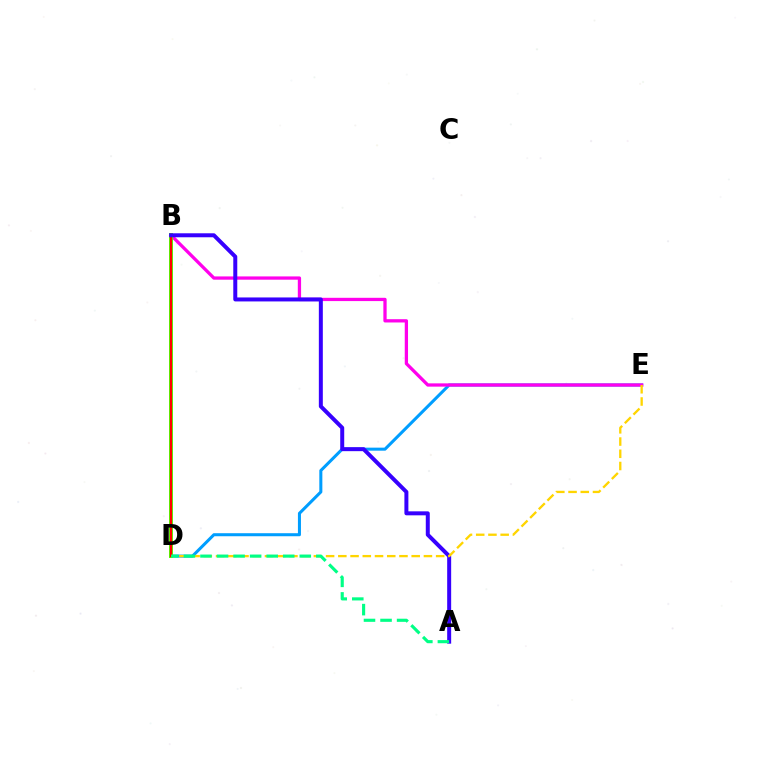{('D', 'E'): [{'color': '#009eff', 'line_style': 'solid', 'thickness': 2.19}, {'color': '#ffd500', 'line_style': 'dashed', 'thickness': 1.66}], ('B', 'E'): [{'color': '#ff00ed', 'line_style': 'solid', 'thickness': 2.36}], ('B', 'D'): [{'color': '#4fff00', 'line_style': 'solid', 'thickness': 2.86}, {'color': '#ff0000', 'line_style': 'solid', 'thickness': 1.58}], ('A', 'B'): [{'color': '#3700ff', 'line_style': 'solid', 'thickness': 2.87}], ('A', 'D'): [{'color': '#00ff86', 'line_style': 'dashed', 'thickness': 2.25}]}